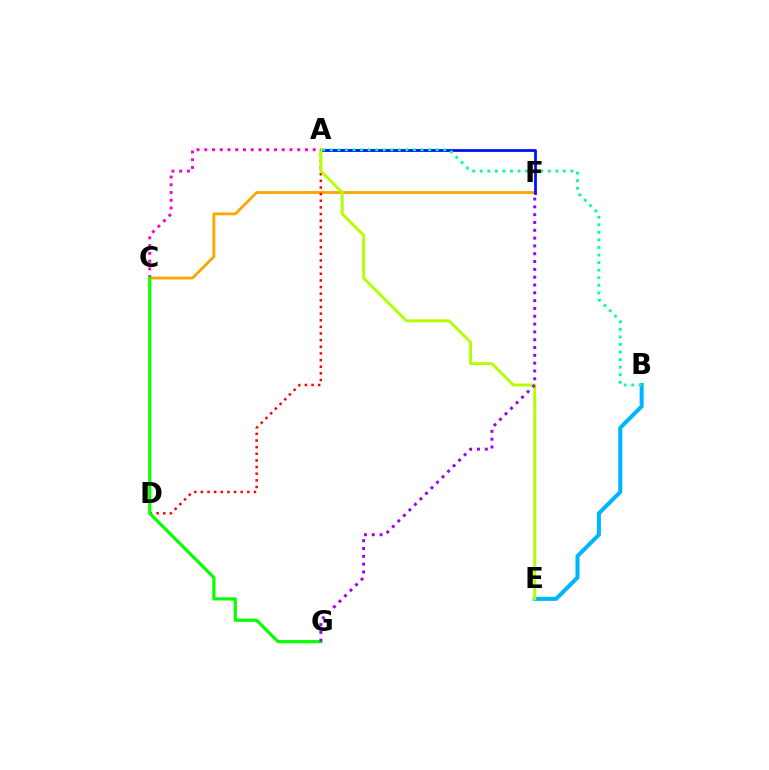{('B', 'E'): [{'color': '#00b5ff', 'line_style': 'solid', 'thickness': 2.91}], ('C', 'F'): [{'color': '#ffa500', 'line_style': 'solid', 'thickness': 2.03}], ('A', 'F'): [{'color': '#0010ff', 'line_style': 'solid', 'thickness': 2.02}], ('A', 'D'): [{'color': '#ff0000', 'line_style': 'dotted', 'thickness': 1.8}], ('A', 'B'): [{'color': '#00ff9d', 'line_style': 'dotted', 'thickness': 2.05}], ('A', 'E'): [{'color': '#b3ff00', 'line_style': 'solid', 'thickness': 2.11}], ('A', 'C'): [{'color': '#ff00bd', 'line_style': 'dotted', 'thickness': 2.1}], ('C', 'G'): [{'color': '#08ff00', 'line_style': 'solid', 'thickness': 2.29}], ('F', 'G'): [{'color': '#9b00ff', 'line_style': 'dotted', 'thickness': 2.12}]}